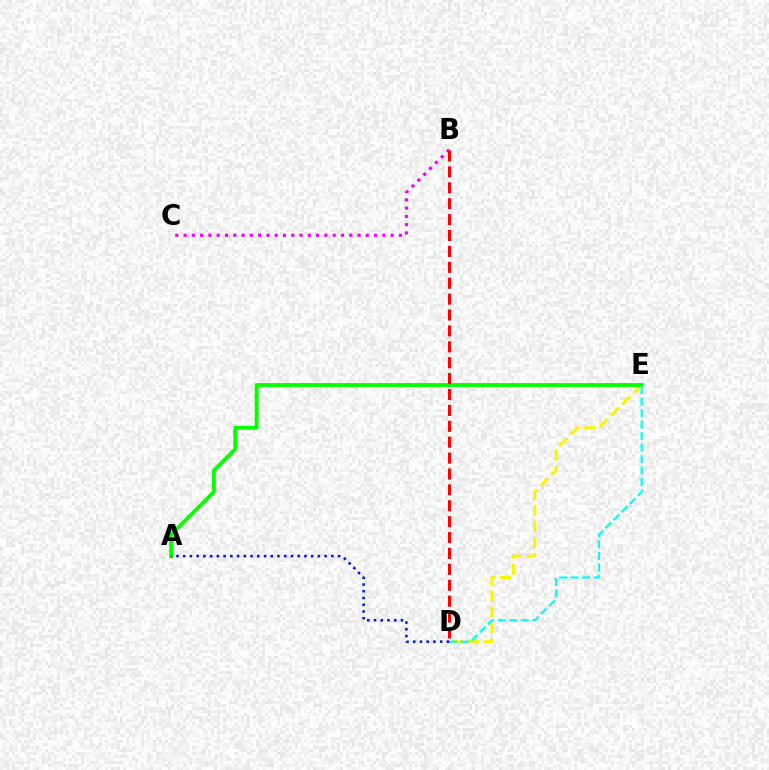{('D', 'E'): [{'color': '#fcf500', 'line_style': 'dashed', 'thickness': 2.18}, {'color': '#00fff6', 'line_style': 'dashed', 'thickness': 1.56}], ('A', 'E'): [{'color': '#08ff00', 'line_style': 'solid', 'thickness': 2.77}], ('B', 'C'): [{'color': '#ee00ff', 'line_style': 'dotted', 'thickness': 2.25}], ('B', 'D'): [{'color': '#ff0000', 'line_style': 'dashed', 'thickness': 2.16}], ('A', 'D'): [{'color': '#0010ff', 'line_style': 'dotted', 'thickness': 1.83}]}